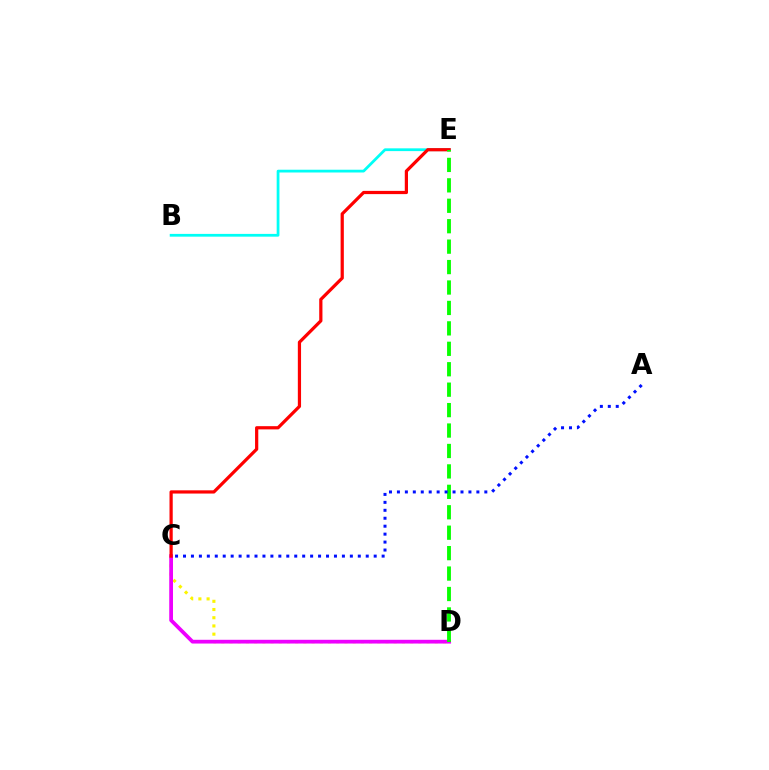{('B', 'E'): [{'color': '#00fff6', 'line_style': 'solid', 'thickness': 1.99}], ('C', 'D'): [{'color': '#fcf500', 'line_style': 'dotted', 'thickness': 2.23}, {'color': '#ee00ff', 'line_style': 'solid', 'thickness': 2.7}], ('C', 'E'): [{'color': '#ff0000', 'line_style': 'solid', 'thickness': 2.32}], ('D', 'E'): [{'color': '#08ff00', 'line_style': 'dashed', 'thickness': 2.78}], ('A', 'C'): [{'color': '#0010ff', 'line_style': 'dotted', 'thickness': 2.16}]}